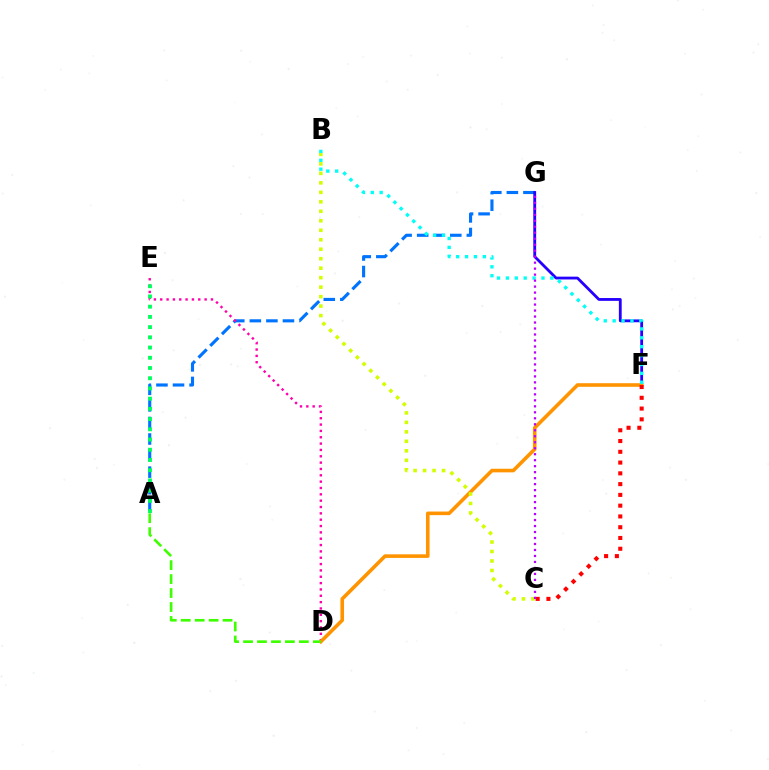{('A', 'G'): [{'color': '#0074ff', 'line_style': 'dashed', 'thickness': 2.25}], ('F', 'G'): [{'color': '#2500ff', 'line_style': 'solid', 'thickness': 2.03}], ('D', 'E'): [{'color': '#ff00ac', 'line_style': 'dotted', 'thickness': 1.72}], ('D', 'F'): [{'color': '#ff9400', 'line_style': 'solid', 'thickness': 2.59}], ('B', 'C'): [{'color': '#d1ff00', 'line_style': 'dotted', 'thickness': 2.58}], ('A', 'E'): [{'color': '#00ff5c', 'line_style': 'dotted', 'thickness': 2.78}], ('C', 'F'): [{'color': '#ff0000', 'line_style': 'dotted', 'thickness': 2.93}], ('B', 'F'): [{'color': '#00fff6', 'line_style': 'dotted', 'thickness': 2.42}], ('A', 'D'): [{'color': '#3dff00', 'line_style': 'dashed', 'thickness': 1.9}], ('C', 'G'): [{'color': '#b900ff', 'line_style': 'dotted', 'thickness': 1.63}]}